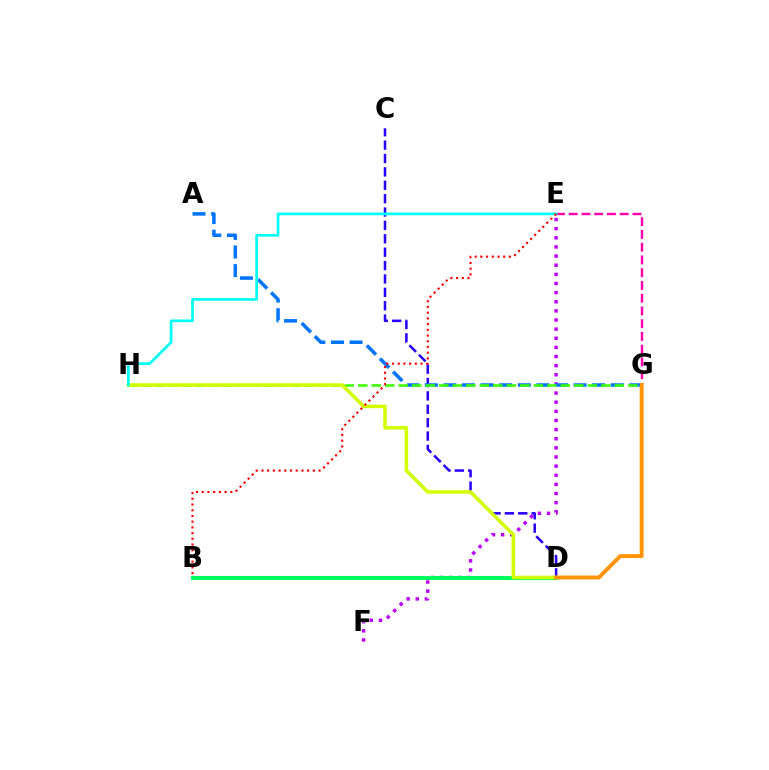{('C', 'D'): [{'color': '#2500ff', 'line_style': 'dashed', 'thickness': 1.82}], ('E', 'F'): [{'color': '#b900ff', 'line_style': 'dotted', 'thickness': 2.48}], ('B', 'D'): [{'color': '#00ff5c', 'line_style': 'solid', 'thickness': 2.94}], ('A', 'G'): [{'color': '#0074ff', 'line_style': 'dashed', 'thickness': 2.53}], ('G', 'H'): [{'color': '#3dff00', 'line_style': 'dashed', 'thickness': 1.83}], ('D', 'H'): [{'color': '#d1ff00', 'line_style': 'solid', 'thickness': 2.55}], ('E', 'G'): [{'color': '#ff00ac', 'line_style': 'dashed', 'thickness': 1.73}], ('E', 'H'): [{'color': '#00fff6', 'line_style': 'solid', 'thickness': 1.96}], ('D', 'G'): [{'color': '#ff9400', 'line_style': 'solid', 'thickness': 2.8}], ('B', 'E'): [{'color': '#ff0000', 'line_style': 'dotted', 'thickness': 1.55}]}